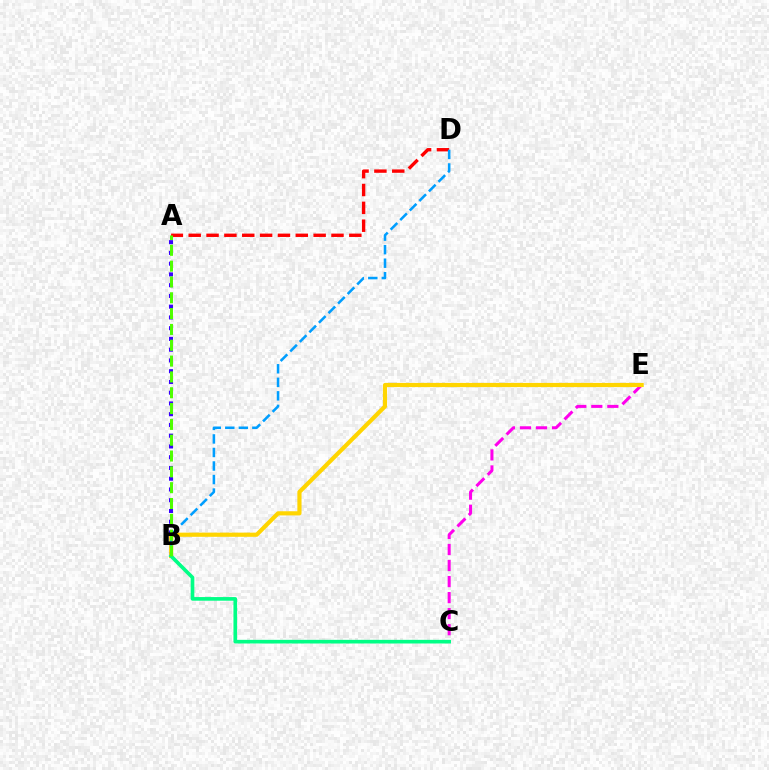{('A', 'D'): [{'color': '#ff0000', 'line_style': 'dashed', 'thickness': 2.42}], ('A', 'B'): [{'color': '#3700ff', 'line_style': 'dotted', 'thickness': 2.92}, {'color': '#4fff00', 'line_style': 'dashed', 'thickness': 2.15}], ('C', 'E'): [{'color': '#ff00ed', 'line_style': 'dashed', 'thickness': 2.18}], ('B', 'E'): [{'color': '#ffd500', 'line_style': 'solid', 'thickness': 3.0}], ('B', 'C'): [{'color': '#00ff86', 'line_style': 'solid', 'thickness': 2.62}], ('B', 'D'): [{'color': '#009eff', 'line_style': 'dashed', 'thickness': 1.84}]}